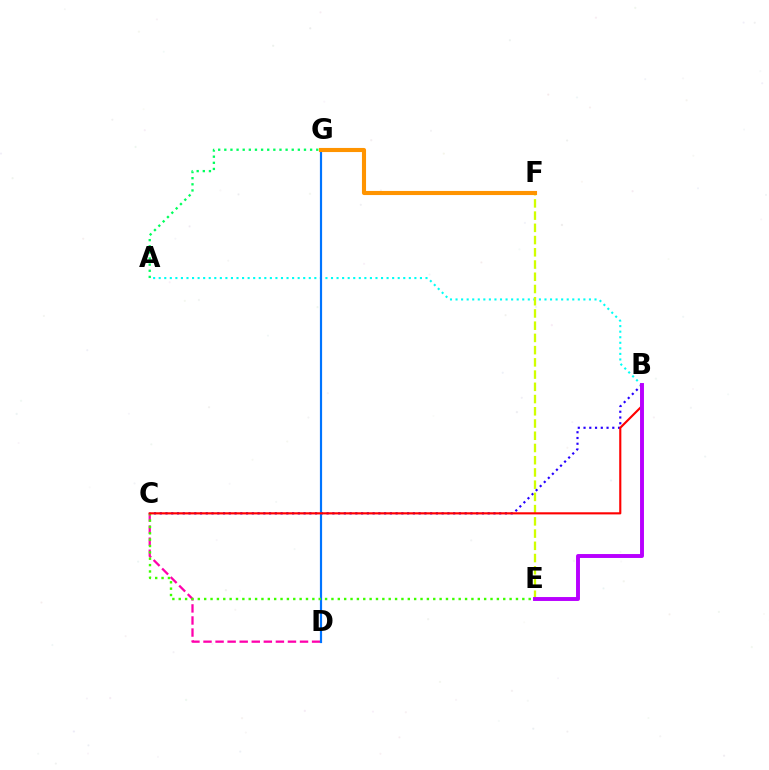{('C', 'D'): [{'color': '#ff00ac', 'line_style': 'dashed', 'thickness': 1.64}], ('A', 'B'): [{'color': '#00fff6', 'line_style': 'dotted', 'thickness': 1.51}], ('B', 'C'): [{'color': '#2500ff', 'line_style': 'dotted', 'thickness': 1.56}, {'color': '#ff0000', 'line_style': 'solid', 'thickness': 1.53}], ('E', 'F'): [{'color': '#d1ff00', 'line_style': 'dashed', 'thickness': 1.66}], ('D', 'G'): [{'color': '#0074ff', 'line_style': 'solid', 'thickness': 1.57}], ('A', 'G'): [{'color': '#00ff5c', 'line_style': 'dotted', 'thickness': 1.67}], ('F', 'G'): [{'color': '#ff9400', 'line_style': 'solid', 'thickness': 2.95}], ('C', 'E'): [{'color': '#3dff00', 'line_style': 'dotted', 'thickness': 1.73}], ('B', 'E'): [{'color': '#b900ff', 'line_style': 'solid', 'thickness': 2.82}]}